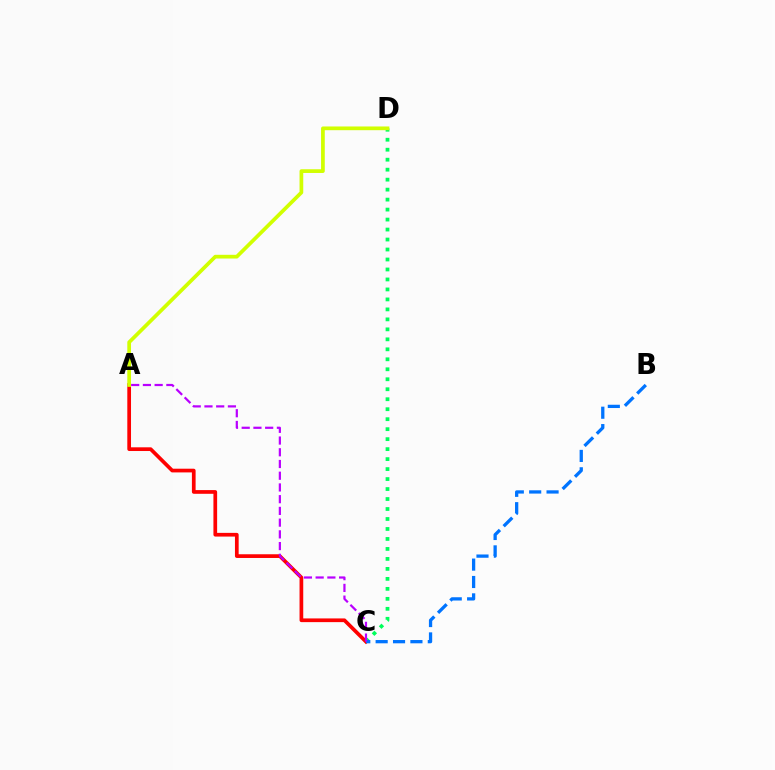{('A', 'C'): [{'color': '#ff0000', 'line_style': 'solid', 'thickness': 2.67}, {'color': '#b900ff', 'line_style': 'dashed', 'thickness': 1.59}], ('C', 'D'): [{'color': '#00ff5c', 'line_style': 'dotted', 'thickness': 2.71}], ('B', 'C'): [{'color': '#0074ff', 'line_style': 'dashed', 'thickness': 2.36}], ('A', 'D'): [{'color': '#d1ff00', 'line_style': 'solid', 'thickness': 2.68}]}